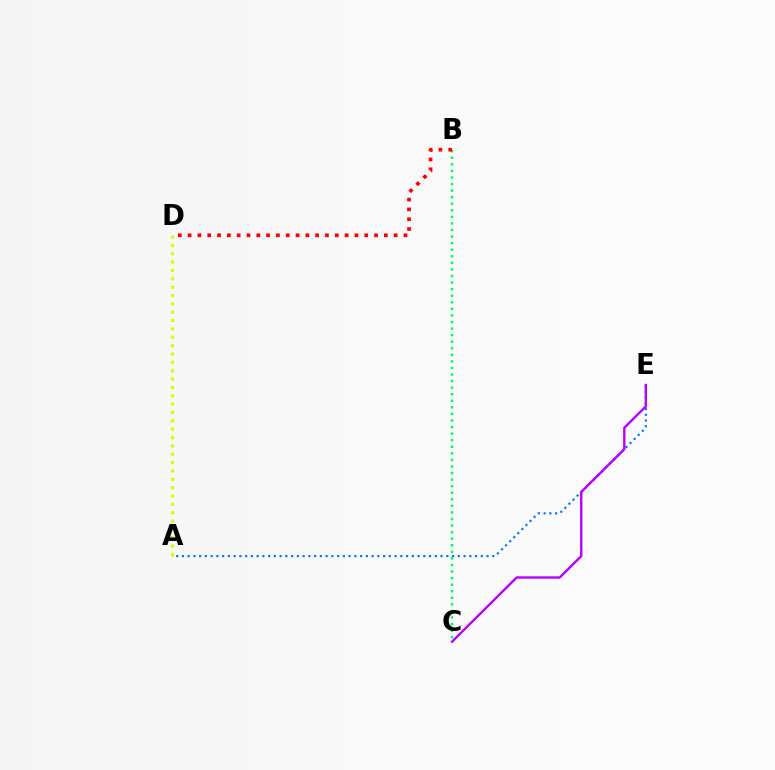{('A', 'E'): [{'color': '#0074ff', 'line_style': 'dotted', 'thickness': 1.56}], ('A', 'D'): [{'color': '#d1ff00', 'line_style': 'dotted', 'thickness': 2.27}], ('C', 'E'): [{'color': '#b900ff', 'line_style': 'solid', 'thickness': 1.71}], ('B', 'C'): [{'color': '#00ff5c', 'line_style': 'dotted', 'thickness': 1.78}], ('B', 'D'): [{'color': '#ff0000', 'line_style': 'dotted', 'thickness': 2.67}]}